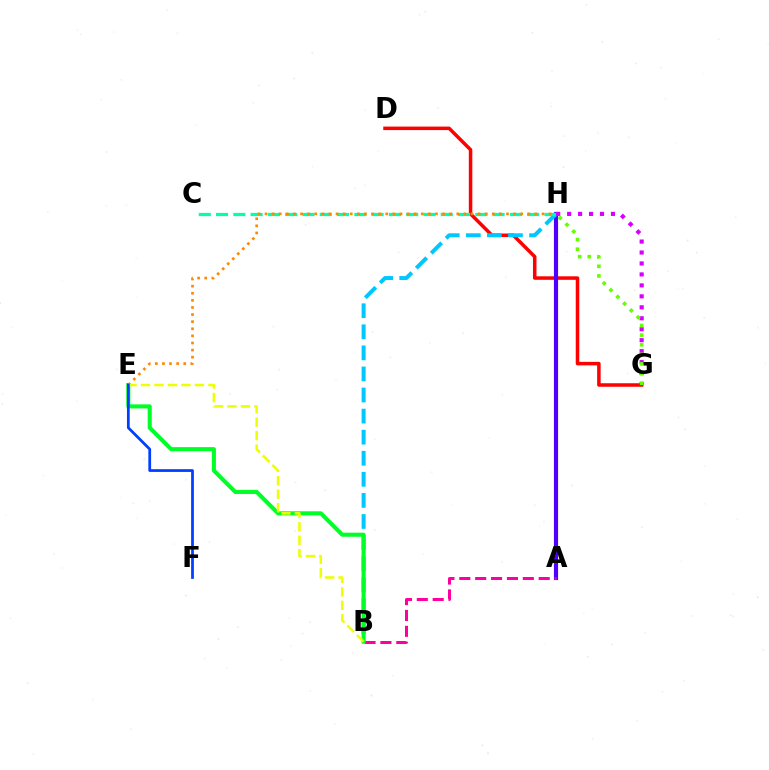{('D', 'G'): [{'color': '#ff0000', 'line_style': 'solid', 'thickness': 2.52}], ('A', 'H'): [{'color': '#4f00ff', 'line_style': 'solid', 'thickness': 2.99}], ('A', 'B'): [{'color': '#ff00a0', 'line_style': 'dashed', 'thickness': 2.16}], ('B', 'H'): [{'color': '#00c7ff', 'line_style': 'dashed', 'thickness': 2.86}], ('C', 'H'): [{'color': '#00ffaf', 'line_style': 'dashed', 'thickness': 2.35}], ('B', 'E'): [{'color': '#00ff27', 'line_style': 'solid', 'thickness': 2.93}, {'color': '#eeff00', 'line_style': 'dashed', 'thickness': 1.83}], ('E', 'H'): [{'color': '#ff8800', 'line_style': 'dotted', 'thickness': 1.93}], ('G', 'H'): [{'color': '#d600ff', 'line_style': 'dotted', 'thickness': 2.98}, {'color': '#66ff00', 'line_style': 'dotted', 'thickness': 2.61}], ('E', 'F'): [{'color': '#003fff', 'line_style': 'solid', 'thickness': 1.98}]}